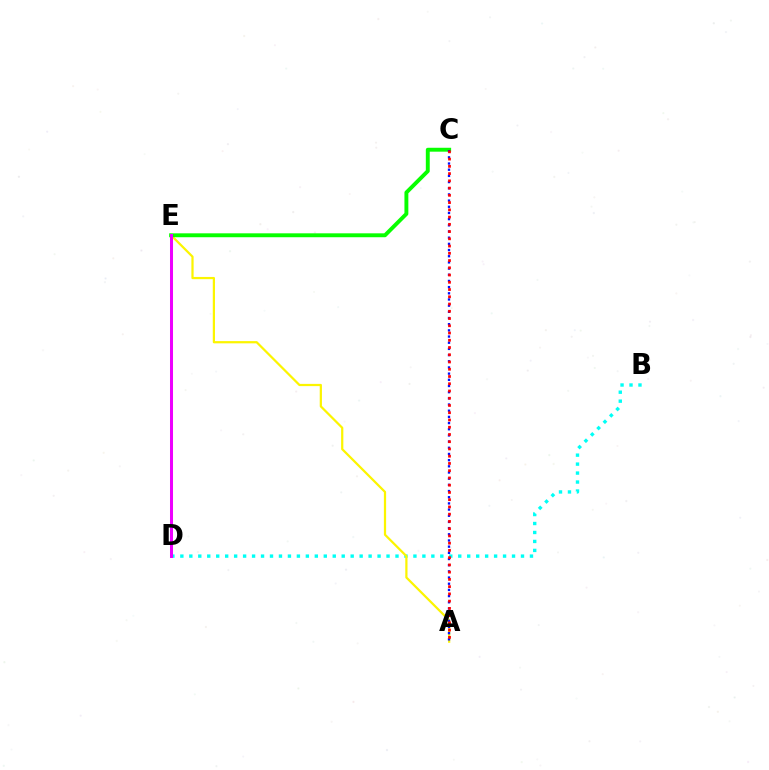{('B', 'D'): [{'color': '#00fff6', 'line_style': 'dotted', 'thickness': 2.44}], ('A', 'E'): [{'color': '#fcf500', 'line_style': 'solid', 'thickness': 1.6}], ('C', 'E'): [{'color': '#08ff00', 'line_style': 'solid', 'thickness': 2.81}], ('D', 'E'): [{'color': '#ee00ff', 'line_style': 'solid', 'thickness': 2.17}], ('A', 'C'): [{'color': '#0010ff', 'line_style': 'dotted', 'thickness': 1.68}, {'color': '#ff0000', 'line_style': 'dotted', 'thickness': 1.97}]}